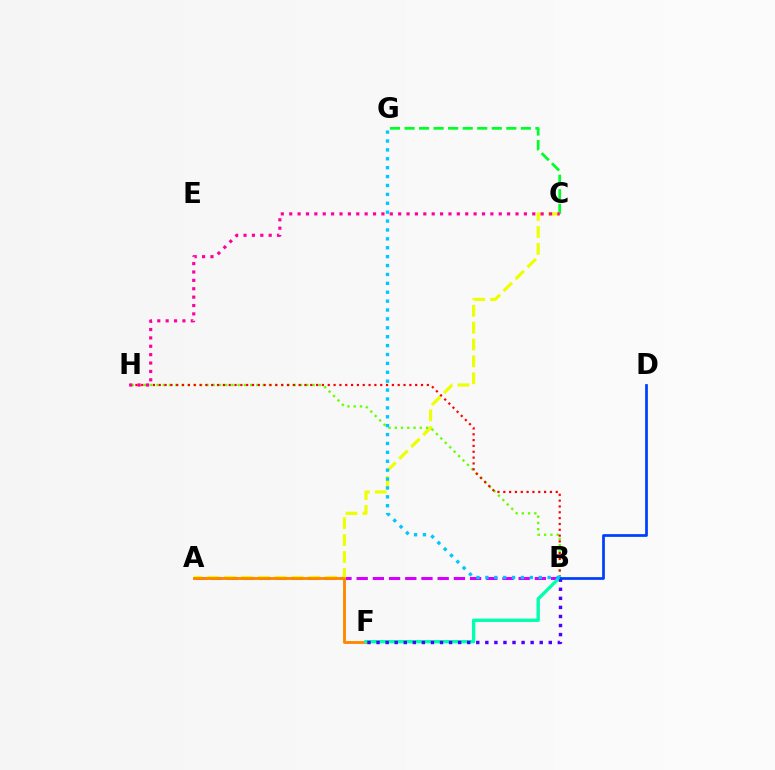{('A', 'B'): [{'color': '#d600ff', 'line_style': 'dashed', 'thickness': 2.2}], ('C', 'G'): [{'color': '#00ff27', 'line_style': 'dashed', 'thickness': 1.98}], ('A', 'C'): [{'color': '#eeff00', 'line_style': 'dashed', 'thickness': 2.29}], ('B', 'H'): [{'color': '#66ff00', 'line_style': 'dotted', 'thickness': 1.7}, {'color': '#ff0000', 'line_style': 'dotted', 'thickness': 1.58}], ('A', 'F'): [{'color': '#ff8800', 'line_style': 'solid', 'thickness': 2.08}], ('C', 'H'): [{'color': '#ff00a0', 'line_style': 'dotted', 'thickness': 2.28}], ('B', 'F'): [{'color': '#00ffaf', 'line_style': 'solid', 'thickness': 2.41}, {'color': '#4f00ff', 'line_style': 'dotted', 'thickness': 2.46}], ('B', 'D'): [{'color': '#003fff', 'line_style': 'solid', 'thickness': 1.97}], ('B', 'G'): [{'color': '#00c7ff', 'line_style': 'dotted', 'thickness': 2.42}]}